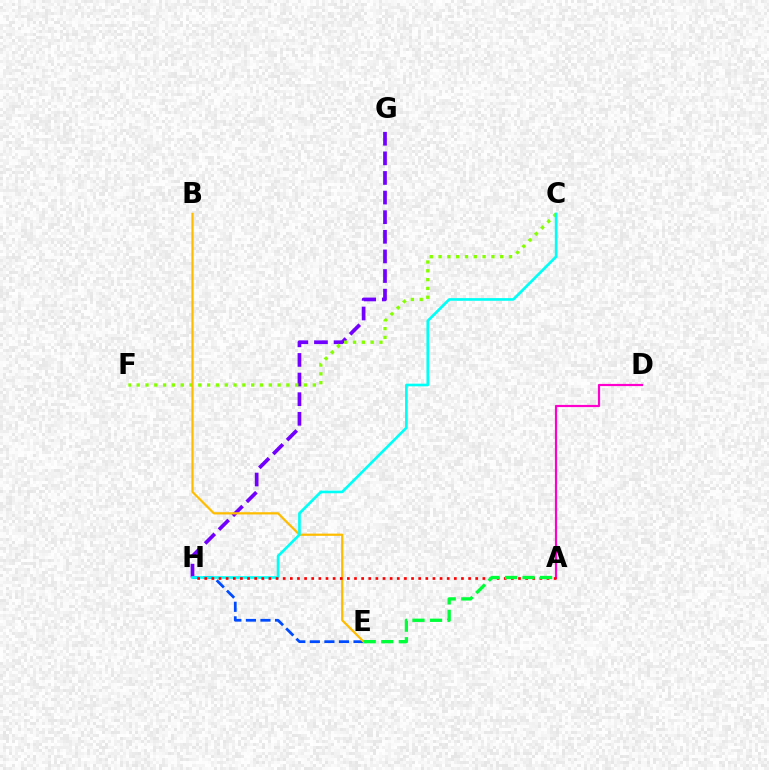{('G', 'H'): [{'color': '#7200ff', 'line_style': 'dashed', 'thickness': 2.66}], ('E', 'H'): [{'color': '#004bff', 'line_style': 'dashed', 'thickness': 1.98}], ('C', 'F'): [{'color': '#84ff00', 'line_style': 'dotted', 'thickness': 2.39}], ('B', 'E'): [{'color': '#ffbd00', 'line_style': 'solid', 'thickness': 1.6}], ('A', 'D'): [{'color': '#ff00cf', 'line_style': 'solid', 'thickness': 1.58}], ('C', 'H'): [{'color': '#00fff6', 'line_style': 'solid', 'thickness': 1.92}], ('A', 'H'): [{'color': '#ff0000', 'line_style': 'dotted', 'thickness': 1.94}], ('A', 'E'): [{'color': '#00ff39', 'line_style': 'dashed', 'thickness': 2.38}]}